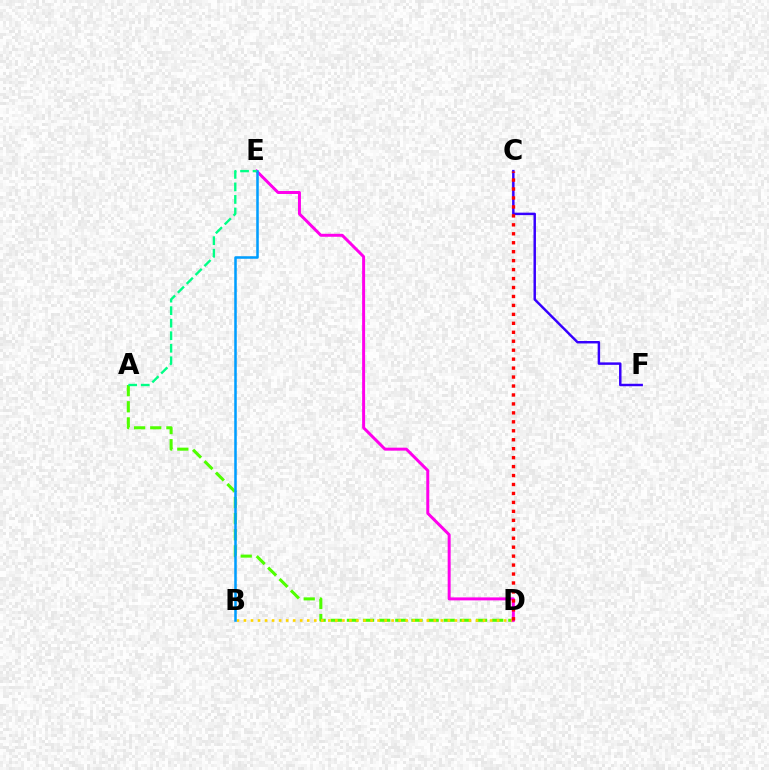{('A', 'D'): [{'color': '#4fff00', 'line_style': 'dashed', 'thickness': 2.19}], ('C', 'F'): [{'color': '#3700ff', 'line_style': 'solid', 'thickness': 1.77}], ('B', 'D'): [{'color': '#ffd500', 'line_style': 'dotted', 'thickness': 1.91}], ('D', 'E'): [{'color': '#ff00ed', 'line_style': 'solid', 'thickness': 2.15}], ('C', 'D'): [{'color': '#ff0000', 'line_style': 'dotted', 'thickness': 2.43}], ('B', 'E'): [{'color': '#009eff', 'line_style': 'solid', 'thickness': 1.83}], ('A', 'E'): [{'color': '#00ff86', 'line_style': 'dashed', 'thickness': 1.7}]}